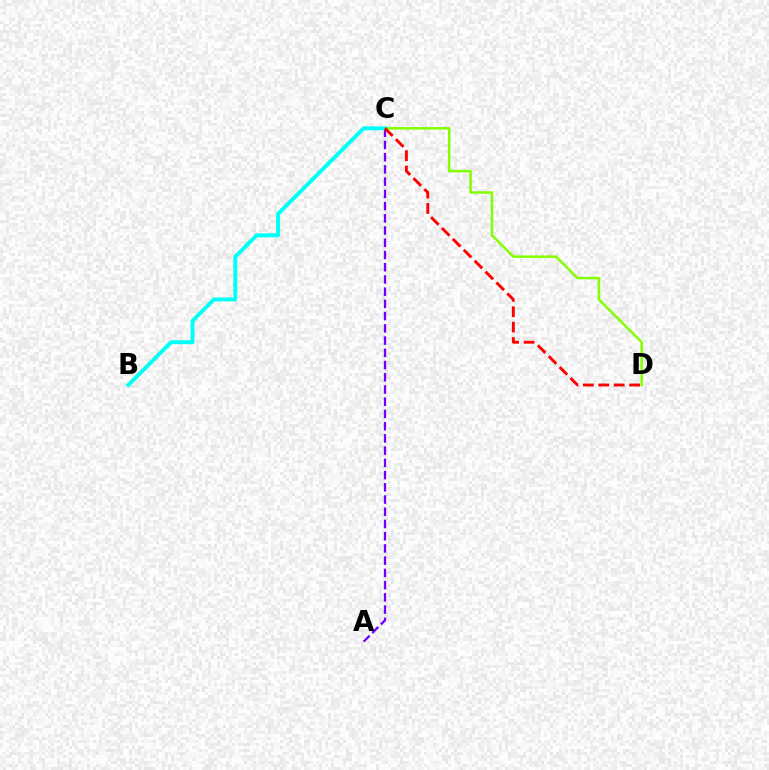{('C', 'D'): [{'color': '#84ff00', 'line_style': 'solid', 'thickness': 1.81}, {'color': '#ff0000', 'line_style': 'dashed', 'thickness': 2.09}], ('A', 'C'): [{'color': '#7200ff', 'line_style': 'dashed', 'thickness': 1.66}], ('B', 'C'): [{'color': '#00fff6', 'line_style': 'solid', 'thickness': 2.81}]}